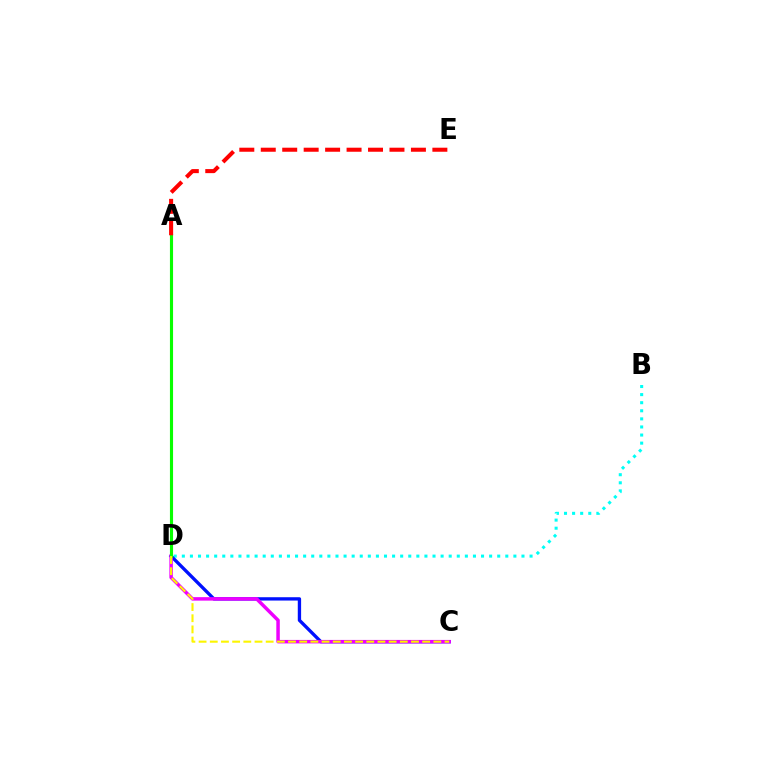{('B', 'D'): [{'color': '#00fff6', 'line_style': 'dotted', 'thickness': 2.2}], ('C', 'D'): [{'color': '#0010ff', 'line_style': 'solid', 'thickness': 2.4}, {'color': '#ee00ff', 'line_style': 'solid', 'thickness': 2.51}, {'color': '#fcf500', 'line_style': 'dashed', 'thickness': 1.52}], ('A', 'D'): [{'color': '#08ff00', 'line_style': 'solid', 'thickness': 2.25}], ('A', 'E'): [{'color': '#ff0000', 'line_style': 'dashed', 'thickness': 2.91}]}